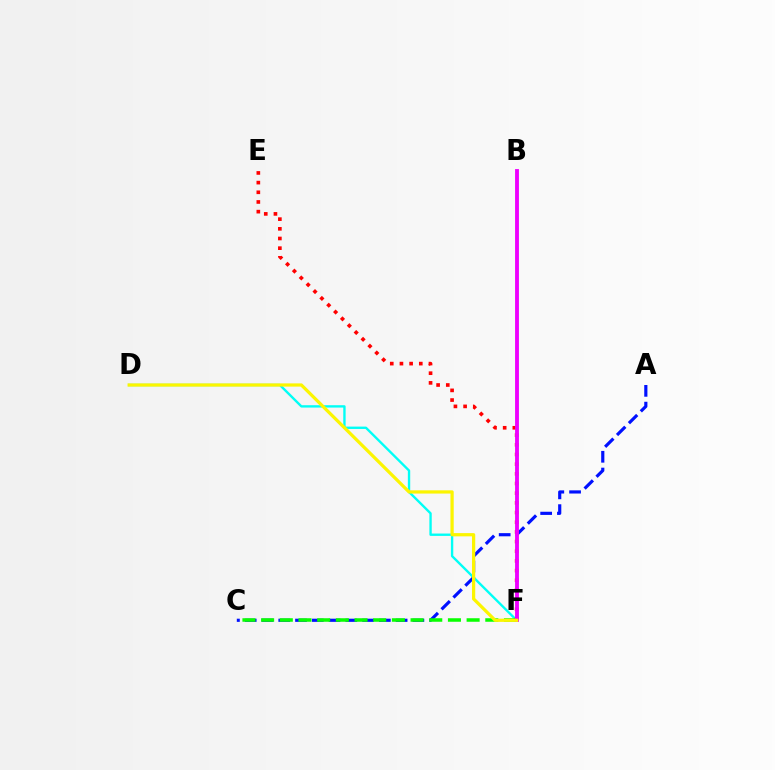{('A', 'C'): [{'color': '#0010ff', 'line_style': 'dashed', 'thickness': 2.28}], ('D', 'F'): [{'color': '#00fff6', 'line_style': 'solid', 'thickness': 1.7}, {'color': '#fcf500', 'line_style': 'solid', 'thickness': 2.33}], ('C', 'F'): [{'color': '#08ff00', 'line_style': 'dashed', 'thickness': 2.54}], ('E', 'F'): [{'color': '#ff0000', 'line_style': 'dotted', 'thickness': 2.63}], ('B', 'F'): [{'color': '#ee00ff', 'line_style': 'solid', 'thickness': 2.77}]}